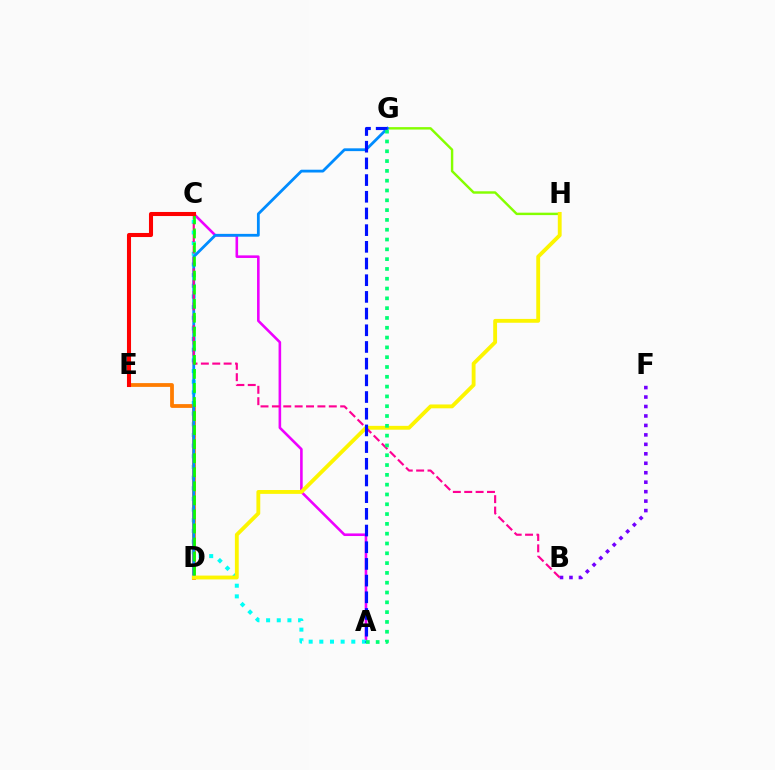{('G', 'H'): [{'color': '#84ff00', 'line_style': 'solid', 'thickness': 1.75}], ('A', 'C'): [{'color': '#ee00ff', 'line_style': 'solid', 'thickness': 1.87}, {'color': '#00fff6', 'line_style': 'dotted', 'thickness': 2.9}], ('D', 'E'): [{'color': '#ff7c00', 'line_style': 'solid', 'thickness': 2.72}], ('D', 'G'): [{'color': '#008cff', 'line_style': 'solid', 'thickness': 2.01}], ('D', 'H'): [{'color': '#fcf500', 'line_style': 'solid', 'thickness': 2.77}], ('B', 'F'): [{'color': '#7200ff', 'line_style': 'dotted', 'thickness': 2.57}], ('B', 'C'): [{'color': '#ff0094', 'line_style': 'dashed', 'thickness': 1.55}], ('C', 'D'): [{'color': '#08ff00', 'line_style': 'dashed', 'thickness': 1.91}], ('A', 'G'): [{'color': '#0010ff', 'line_style': 'dashed', 'thickness': 2.27}, {'color': '#00ff74', 'line_style': 'dotted', 'thickness': 2.66}], ('C', 'E'): [{'color': '#ff0000', 'line_style': 'solid', 'thickness': 2.93}]}